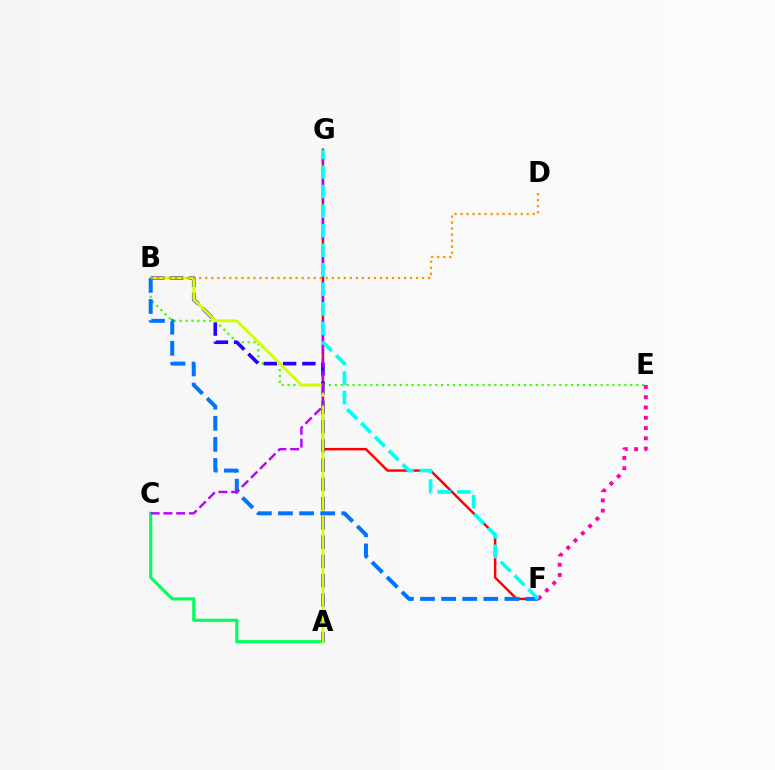{('B', 'E'): [{'color': '#3dff00', 'line_style': 'dotted', 'thickness': 1.61}], ('F', 'G'): [{'color': '#ff0000', 'line_style': 'solid', 'thickness': 1.76}, {'color': '#00fff6', 'line_style': 'dashed', 'thickness': 2.66}], ('A', 'C'): [{'color': '#00ff5c', 'line_style': 'solid', 'thickness': 2.24}], ('A', 'B'): [{'color': '#2500ff', 'line_style': 'dashed', 'thickness': 2.62}, {'color': '#d1ff00', 'line_style': 'solid', 'thickness': 2.07}], ('B', 'F'): [{'color': '#0074ff', 'line_style': 'dashed', 'thickness': 2.87}], ('C', 'G'): [{'color': '#b900ff', 'line_style': 'dashed', 'thickness': 1.73}], ('E', 'F'): [{'color': '#ff00ac', 'line_style': 'dotted', 'thickness': 2.79}], ('B', 'D'): [{'color': '#ff9400', 'line_style': 'dotted', 'thickness': 1.64}]}